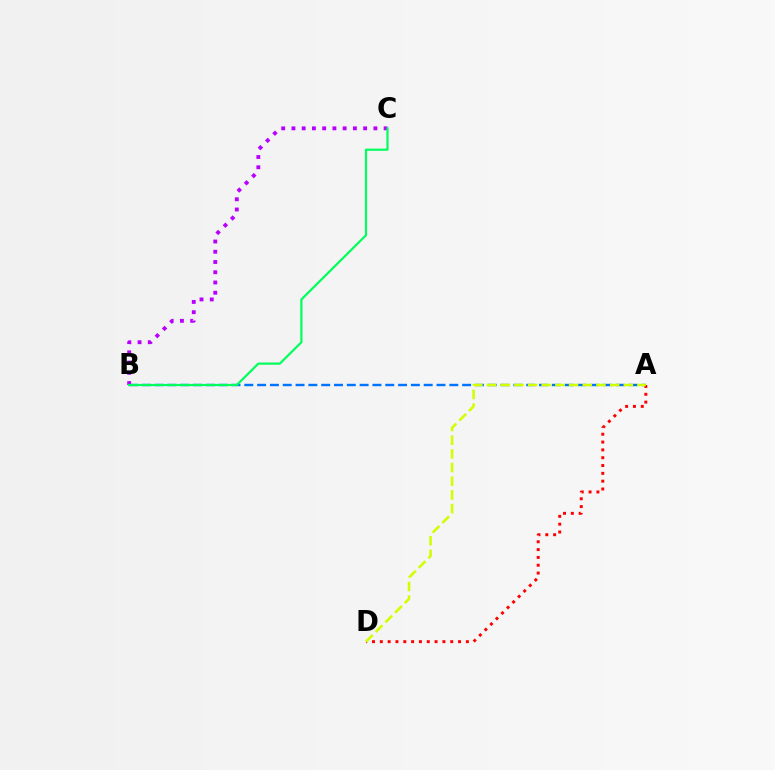{('A', 'B'): [{'color': '#0074ff', 'line_style': 'dashed', 'thickness': 1.74}], ('A', 'D'): [{'color': '#ff0000', 'line_style': 'dotted', 'thickness': 2.13}, {'color': '#d1ff00', 'line_style': 'dashed', 'thickness': 1.86}], ('B', 'C'): [{'color': '#b900ff', 'line_style': 'dotted', 'thickness': 2.78}, {'color': '#00ff5c', 'line_style': 'solid', 'thickness': 1.59}]}